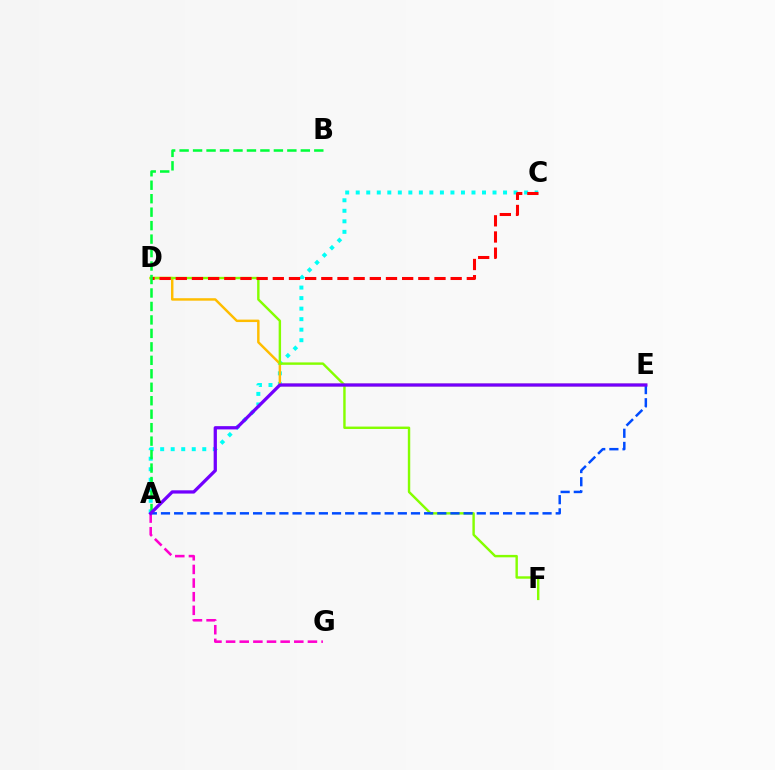{('A', 'C'): [{'color': '#00fff6', 'line_style': 'dotted', 'thickness': 2.86}], ('D', 'E'): [{'color': '#ffbd00', 'line_style': 'solid', 'thickness': 1.77}], ('D', 'F'): [{'color': '#84ff00', 'line_style': 'solid', 'thickness': 1.74}], ('C', 'D'): [{'color': '#ff0000', 'line_style': 'dashed', 'thickness': 2.2}], ('A', 'B'): [{'color': '#00ff39', 'line_style': 'dashed', 'thickness': 1.83}], ('A', 'E'): [{'color': '#004bff', 'line_style': 'dashed', 'thickness': 1.79}, {'color': '#7200ff', 'line_style': 'solid', 'thickness': 2.35}], ('A', 'G'): [{'color': '#ff00cf', 'line_style': 'dashed', 'thickness': 1.85}]}